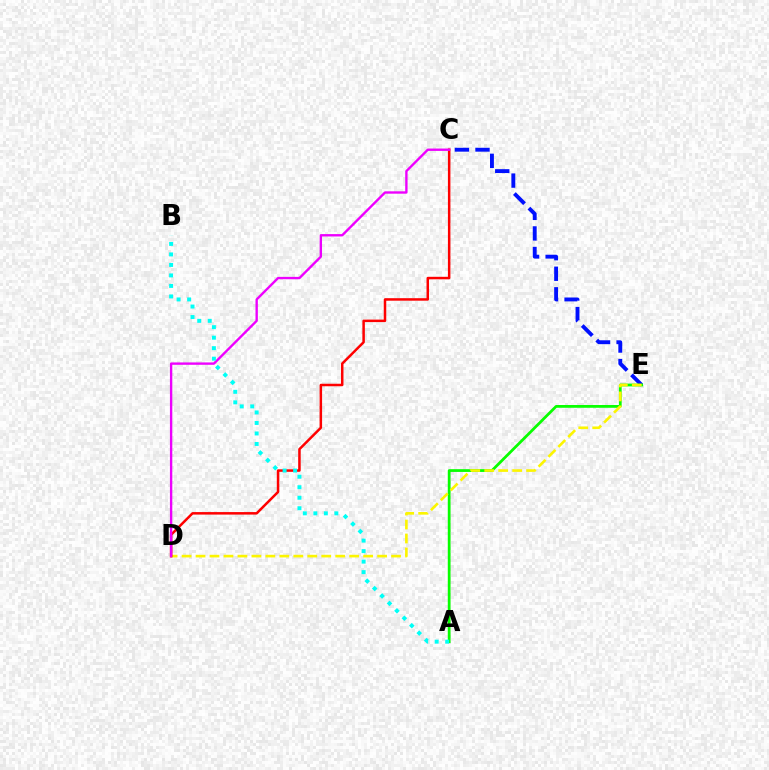{('C', 'E'): [{'color': '#0010ff', 'line_style': 'dashed', 'thickness': 2.79}], ('A', 'E'): [{'color': '#08ff00', 'line_style': 'solid', 'thickness': 1.99}], ('D', 'E'): [{'color': '#fcf500', 'line_style': 'dashed', 'thickness': 1.9}], ('C', 'D'): [{'color': '#ff0000', 'line_style': 'solid', 'thickness': 1.8}, {'color': '#ee00ff', 'line_style': 'solid', 'thickness': 1.7}], ('A', 'B'): [{'color': '#00fff6', 'line_style': 'dotted', 'thickness': 2.85}]}